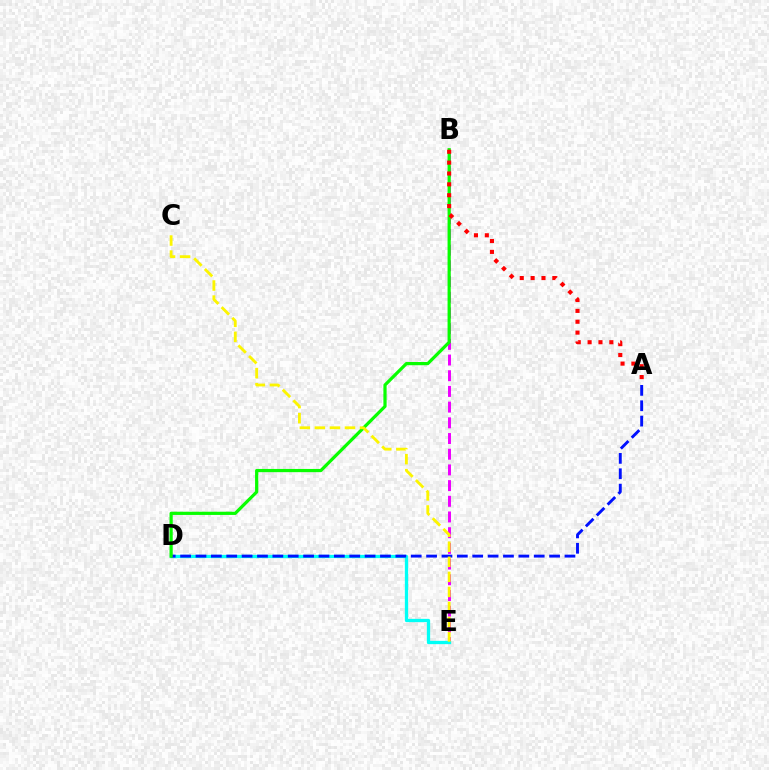{('B', 'E'): [{'color': '#ee00ff', 'line_style': 'dashed', 'thickness': 2.13}], ('D', 'E'): [{'color': '#00fff6', 'line_style': 'solid', 'thickness': 2.37}], ('A', 'D'): [{'color': '#0010ff', 'line_style': 'dashed', 'thickness': 2.09}], ('B', 'D'): [{'color': '#08ff00', 'line_style': 'solid', 'thickness': 2.31}], ('A', 'B'): [{'color': '#ff0000', 'line_style': 'dotted', 'thickness': 2.95}], ('C', 'E'): [{'color': '#fcf500', 'line_style': 'dashed', 'thickness': 2.04}]}